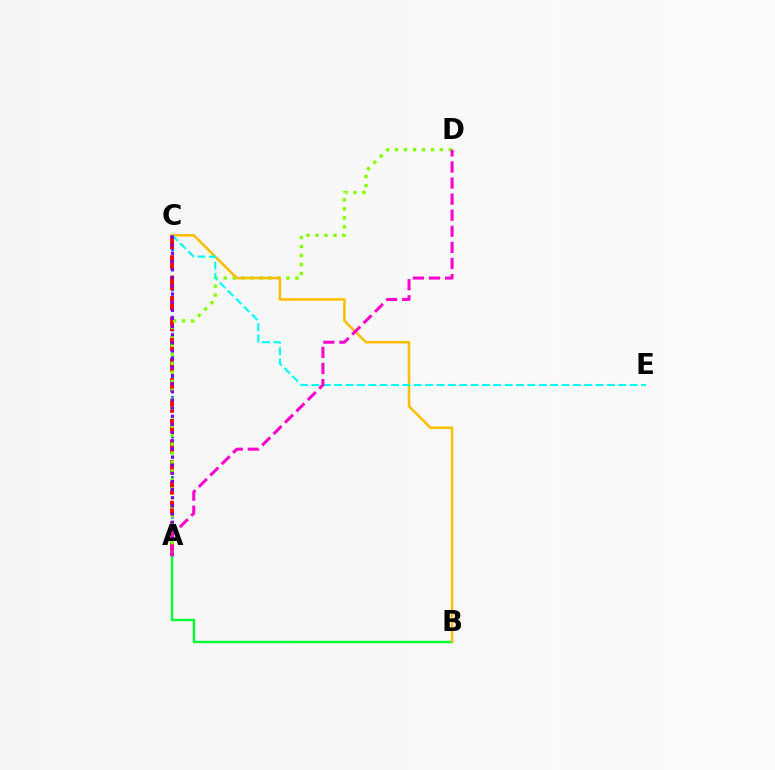{('A', 'C'): [{'color': '#004bff', 'line_style': 'dotted', 'thickness': 1.82}, {'color': '#ff0000', 'line_style': 'dashed', 'thickness': 2.78}, {'color': '#7200ff', 'line_style': 'dotted', 'thickness': 2.21}], ('A', 'D'): [{'color': '#84ff00', 'line_style': 'dotted', 'thickness': 2.44}, {'color': '#ff00cf', 'line_style': 'dashed', 'thickness': 2.18}], ('A', 'B'): [{'color': '#00ff39', 'line_style': 'solid', 'thickness': 1.76}], ('B', 'C'): [{'color': '#ffbd00', 'line_style': 'solid', 'thickness': 1.82}], ('C', 'E'): [{'color': '#00fff6', 'line_style': 'dashed', 'thickness': 1.54}]}